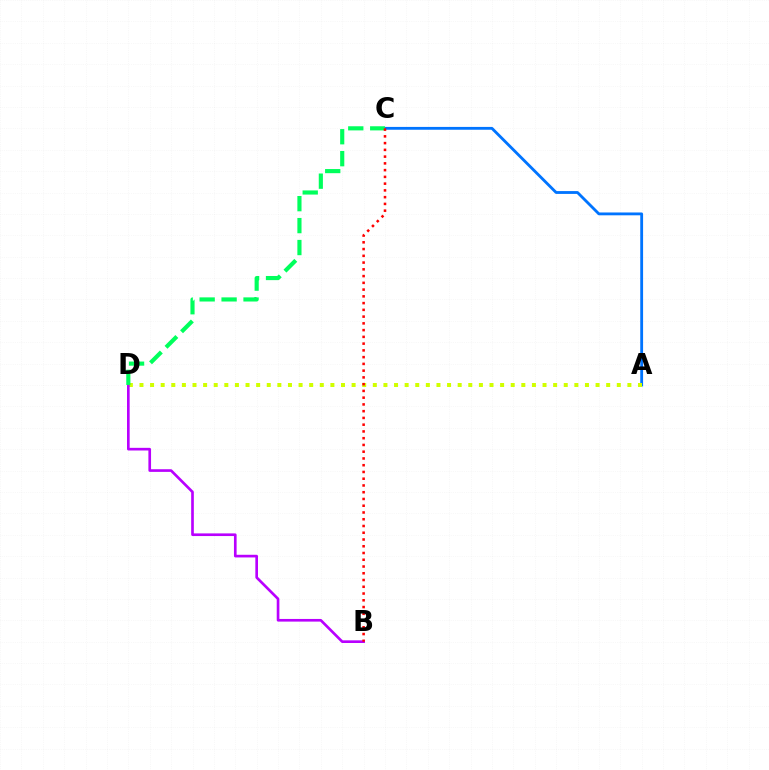{('A', 'C'): [{'color': '#0074ff', 'line_style': 'solid', 'thickness': 2.04}], ('A', 'D'): [{'color': '#d1ff00', 'line_style': 'dotted', 'thickness': 2.88}], ('B', 'D'): [{'color': '#b900ff', 'line_style': 'solid', 'thickness': 1.91}], ('C', 'D'): [{'color': '#00ff5c', 'line_style': 'dashed', 'thickness': 2.98}], ('B', 'C'): [{'color': '#ff0000', 'line_style': 'dotted', 'thickness': 1.84}]}